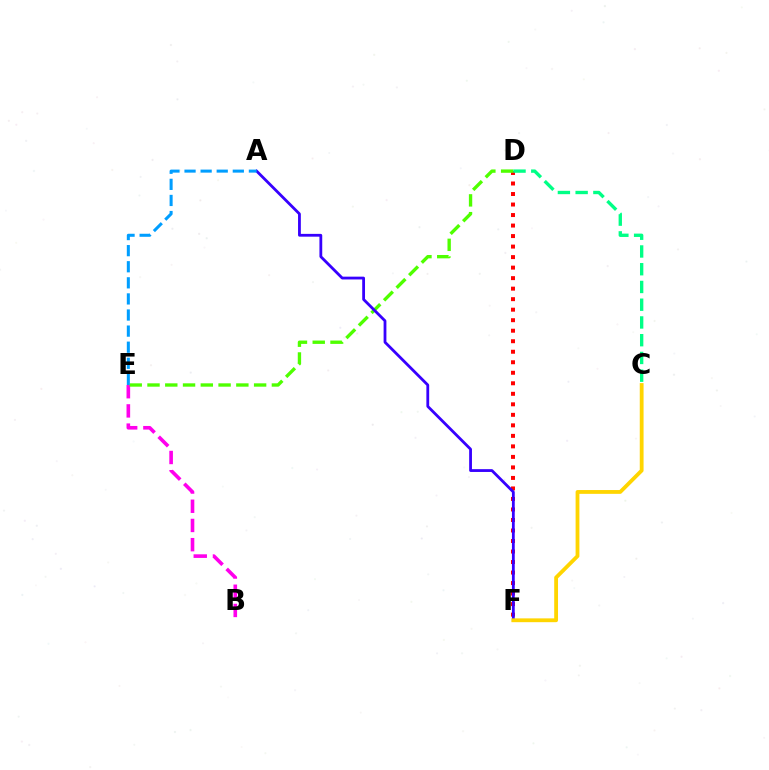{('B', 'E'): [{'color': '#ff00ed', 'line_style': 'dashed', 'thickness': 2.61}], ('D', 'F'): [{'color': '#ff0000', 'line_style': 'dotted', 'thickness': 2.86}], ('D', 'E'): [{'color': '#4fff00', 'line_style': 'dashed', 'thickness': 2.41}], ('A', 'F'): [{'color': '#3700ff', 'line_style': 'solid', 'thickness': 2.02}], ('A', 'E'): [{'color': '#009eff', 'line_style': 'dashed', 'thickness': 2.19}], ('C', 'D'): [{'color': '#00ff86', 'line_style': 'dashed', 'thickness': 2.41}], ('C', 'F'): [{'color': '#ffd500', 'line_style': 'solid', 'thickness': 2.74}]}